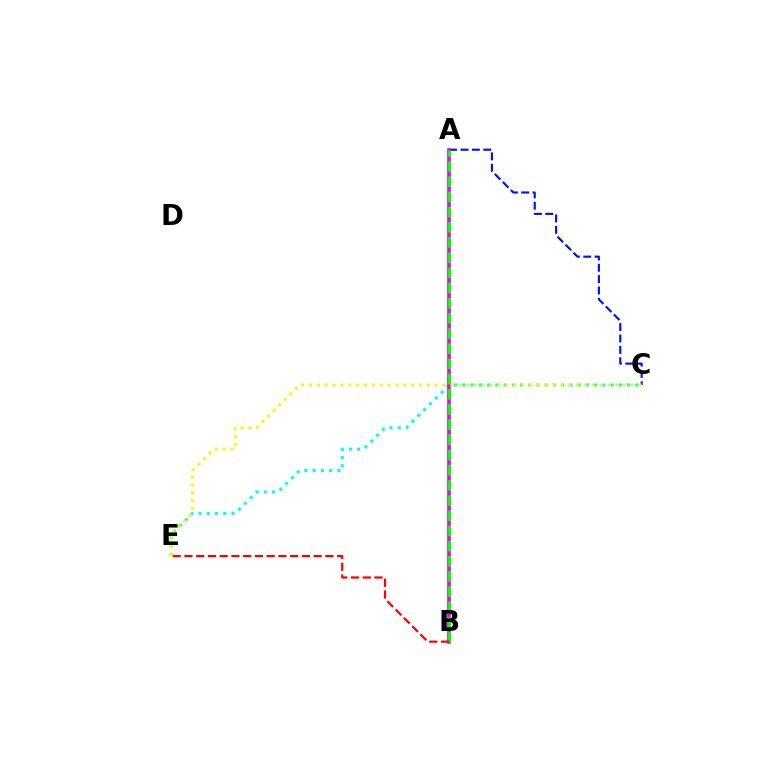{('A', 'C'): [{'color': '#0010ff', 'line_style': 'dashed', 'thickness': 1.54}], ('C', 'E'): [{'color': '#00fff6', 'line_style': 'dotted', 'thickness': 2.24}, {'color': '#fcf500', 'line_style': 'dotted', 'thickness': 2.13}], ('A', 'B'): [{'color': '#ee00ff', 'line_style': 'solid', 'thickness': 2.6}, {'color': '#08ff00', 'line_style': 'dashed', 'thickness': 2.06}], ('B', 'E'): [{'color': '#ff0000', 'line_style': 'dashed', 'thickness': 1.6}]}